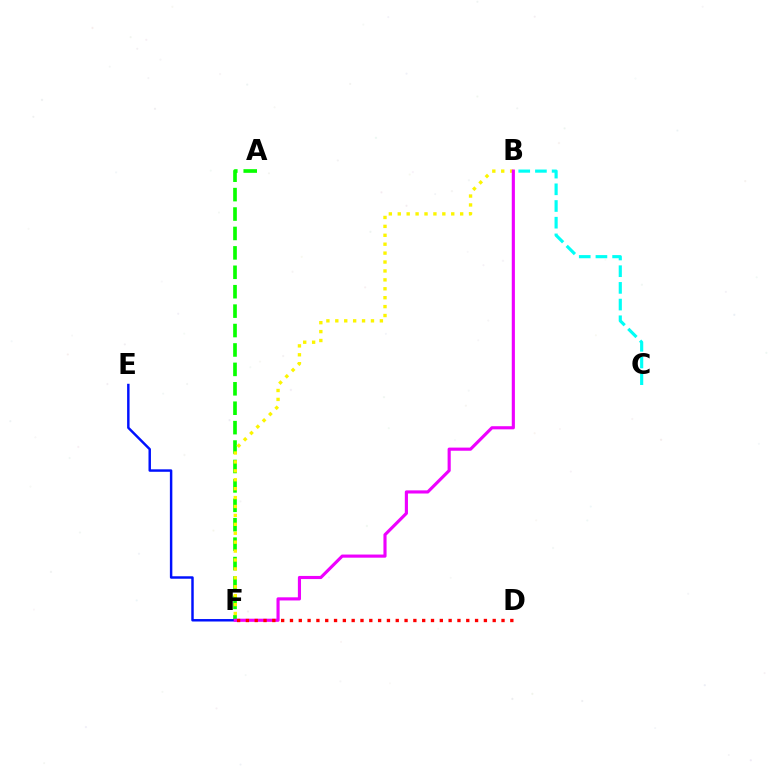{('A', 'F'): [{'color': '#08ff00', 'line_style': 'dashed', 'thickness': 2.64}], ('B', 'F'): [{'color': '#fcf500', 'line_style': 'dotted', 'thickness': 2.42}, {'color': '#ee00ff', 'line_style': 'solid', 'thickness': 2.26}], ('E', 'F'): [{'color': '#0010ff', 'line_style': 'solid', 'thickness': 1.77}], ('B', 'C'): [{'color': '#00fff6', 'line_style': 'dashed', 'thickness': 2.27}], ('D', 'F'): [{'color': '#ff0000', 'line_style': 'dotted', 'thickness': 2.39}]}